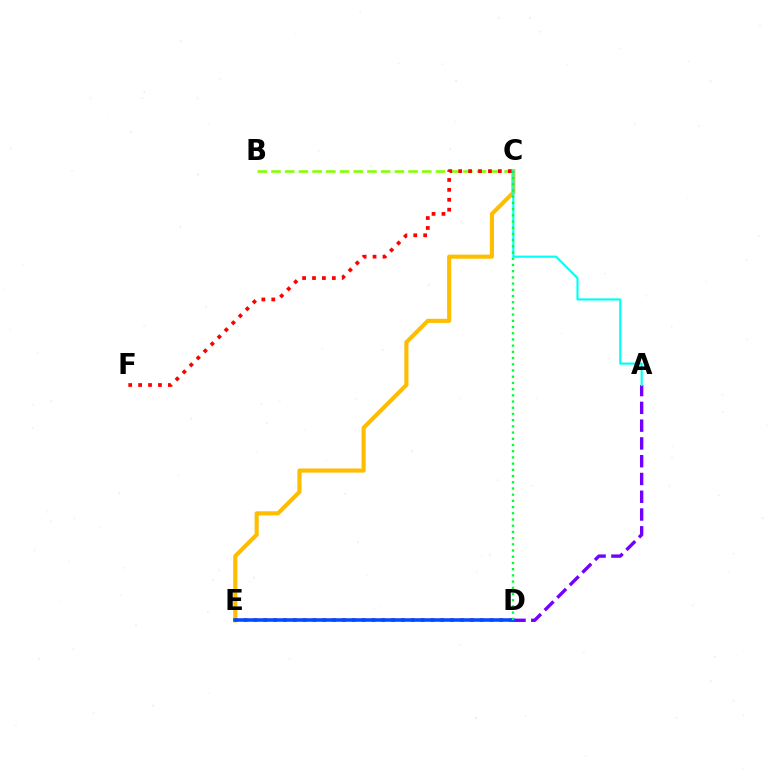{('A', 'D'): [{'color': '#7200ff', 'line_style': 'dashed', 'thickness': 2.41}], ('C', 'E'): [{'color': '#ffbd00', 'line_style': 'solid', 'thickness': 2.96}], ('D', 'E'): [{'color': '#ff00cf', 'line_style': 'dotted', 'thickness': 2.67}, {'color': '#004bff', 'line_style': 'solid', 'thickness': 2.55}], ('B', 'C'): [{'color': '#84ff00', 'line_style': 'dashed', 'thickness': 1.86}], ('C', 'F'): [{'color': '#ff0000', 'line_style': 'dotted', 'thickness': 2.69}], ('A', 'C'): [{'color': '#00fff6', 'line_style': 'solid', 'thickness': 1.54}], ('C', 'D'): [{'color': '#00ff39', 'line_style': 'dotted', 'thickness': 1.69}]}